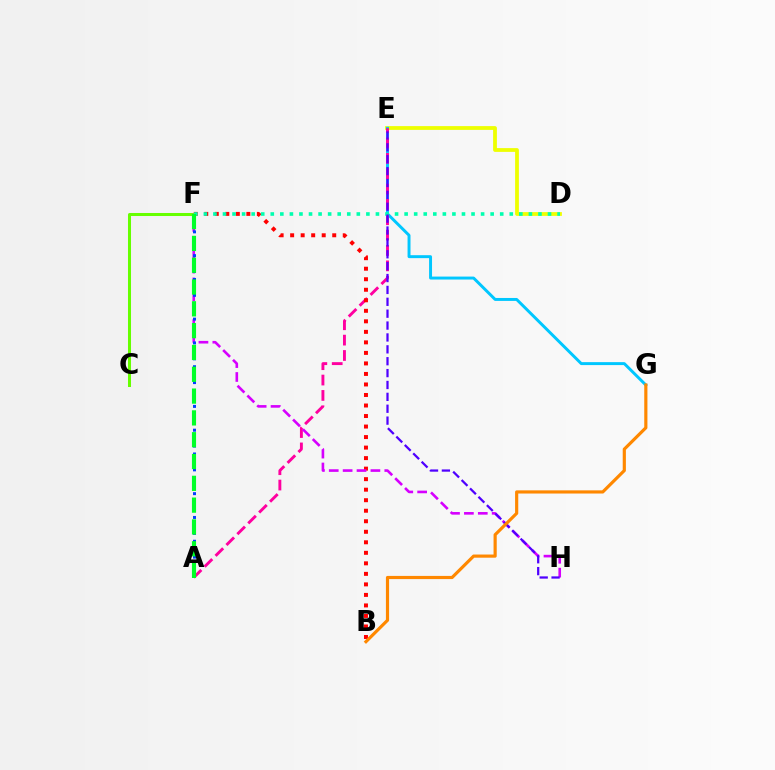{('D', 'E'): [{'color': '#eeff00', 'line_style': 'solid', 'thickness': 2.72}], ('E', 'G'): [{'color': '#00c7ff', 'line_style': 'solid', 'thickness': 2.12}], ('A', 'E'): [{'color': '#ff00a0', 'line_style': 'dashed', 'thickness': 2.09}], ('B', 'F'): [{'color': '#ff0000', 'line_style': 'dotted', 'thickness': 2.86}], ('C', 'F'): [{'color': '#66ff00', 'line_style': 'solid', 'thickness': 2.18}], ('D', 'F'): [{'color': '#00ffaf', 'line_style': 'dotted', 'thickness': 2.6}], ('F', 'H'): [{'color': '#d600ff', 'line_style': 'dashed', 'thickness': 1.89}], ('E', 'H'): [{'color': '#4f00ff', 'line_style': 'dashed', 'thickness': 1.61}], ('A', 'F'): [{'color': '#003fff', 'line_style': 'dotted', 'thickness': 2.16}, {'color': '#00ff27', 'line_style': 'dashed', 'thickness': 2.96}], ('B', 'G'): [{'color': '#ff8800', 'line_style': 'solid', 'thickness': 2.28}]}